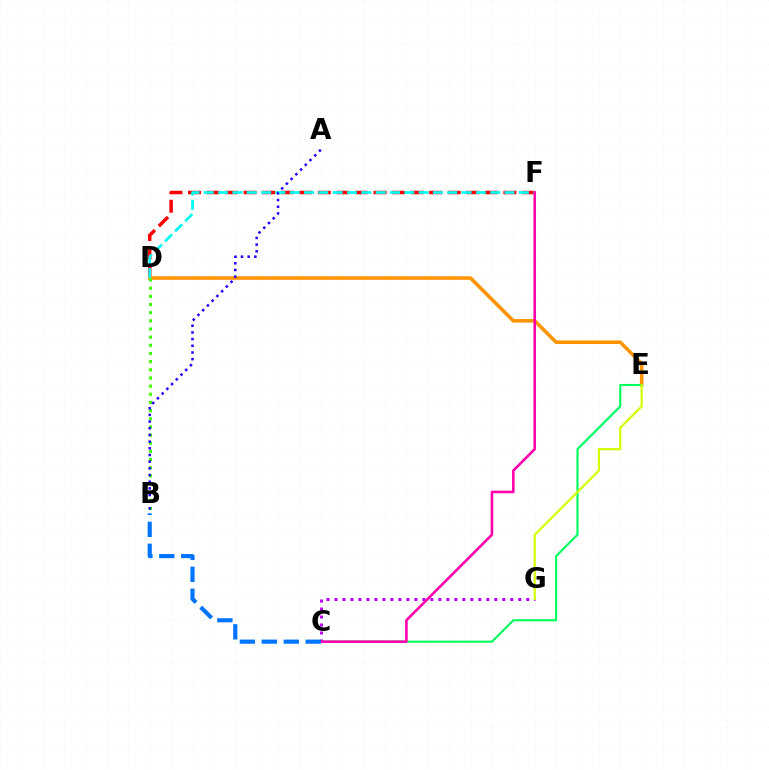{('D', 'F'): [{'color': '#ff0000', 'line_style': 'dashed', 'thickness': 2.52}, {'color': '#00fff6', 'line_style': 'dashed', 'thickness': 1.95}], ('D', 'E'): [{'color': '#ff9400', 'line_style': 'solid', 'thickness': 2.56}], ('C', 'E'): [{'color': '#00ff5c', 'line_style': 'solid', 'thickness': 1.53}], ('C', 'G'): [{'color': '#b900ff', 'line_style': 'dotted', 'thickness': 2.17}], ('C', 'F'): [{'color': '#ff00ac', 'line_style': 'solid', 'thickness': 1.86}], ('B', 'C'): [{'color': '#0074ff', 'line_style': 'dashed', 'thickness': 2.98}], ('B', 'D'): [{'color': '#3dff00', 'line_style': 'dotted', 'thickness': 2.22}], ('A', 'B'): [{'color': '#2500ff', 'line_style': 'dotted', 'thickness': 1.81}], ('E', 'G'): [{'color': '#d1ff00', 'line_style': 'solid', 'thickness': 1.57}]}